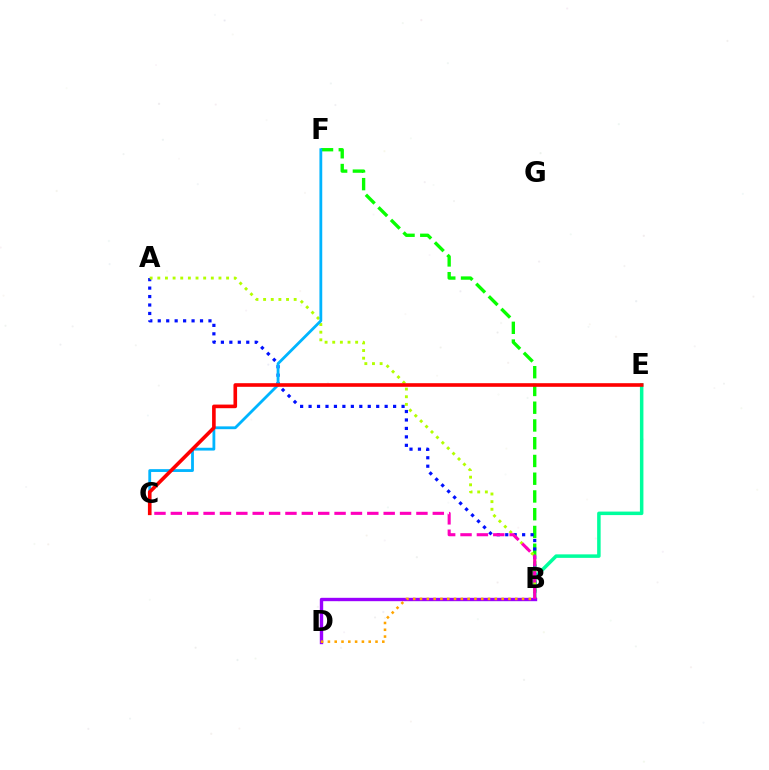{('B', 'F'): [{'color': '#08ff00', 'line_style': 'dashed', 'thickness': 2.41}], ('B', 'E'): [{'color': '#00ff9d', 'line_style': 'solid', 'thickness': 2.52}], ('A', 'B'): [{'color': '#0010ff', 'line_style': 'dotted', 'thickness': 2.3}, {'color': '#b3ff00', 'line_style': 'dotted', 'thickness': 2.08}], ('B', 'D'): [{'color': '#9b00ff', 'line_style': 'solid', 'thickness': 2.42}, {'color': '#ffa500', 'line_style': 'dotted', 'thickness': 1.85}], ('C', 'F'): [{'color': '#00b5ff', 'line_style': 'solid', 'thickness': 2.02}], ('C', 'E'): [{'color': '#ff0000', 'line_style': 'solid', 'thickness': 2.6}], ('B', 'C'): [{'color': '#ff00bd', 'line_style': 'dashed', 'thickness': 2.22}]}